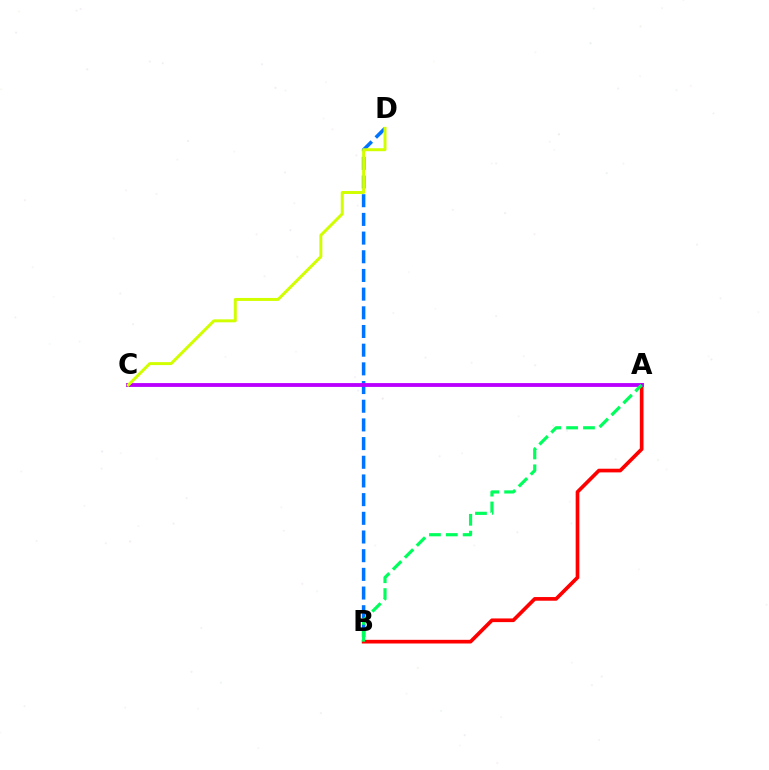{('A', 'B'): [{'color': '#ff0000', 'line_style': 'solid', 'thickness': 2.64}, {'color': '#00ff5c', 'line_style': 'dashed', 'thickness': 2.29}], ('B', 'D'): [{'color': '#0074ff', 'line_style': 'dashed', 'thickness': 2.54}], ('A', 'C'): [{'color': '#b900ff', 'line_style': 'solid', 'thickness': 2.76}], ('C', 'D'): [{'color': '#d1ff00', 'line_style': 'solid', 'thickness': 2.14}]}